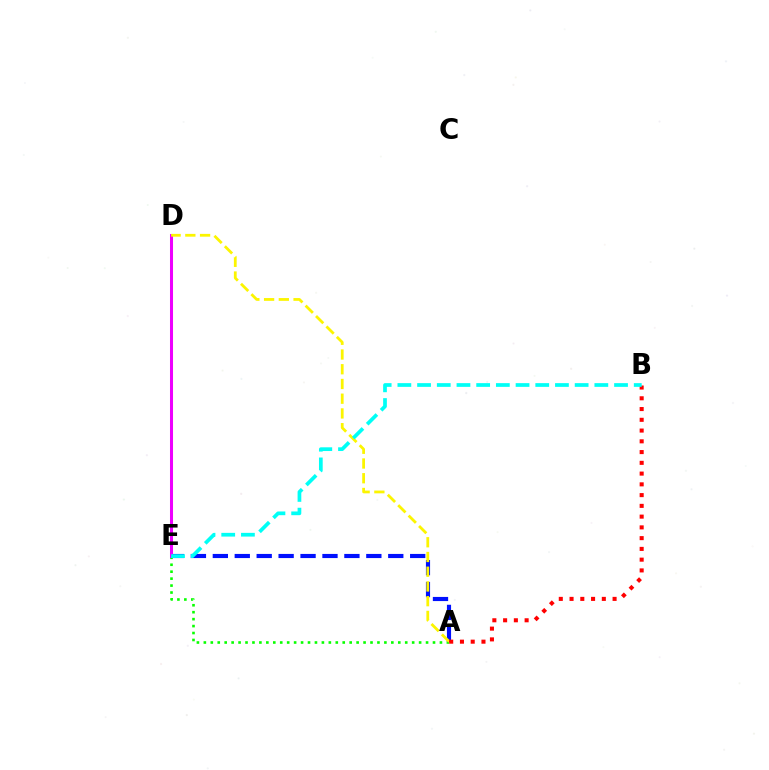{('A', 'E'): [{'color': '#08ff00', 'line_style': 'dotted', 'thickness': 1.89}, {'color': '#0010ff', 'line_style': 'dashed', 'thickness': 2.98}], ('D', 'E'): [{'color': '#ee00ff', 'line_style': 'solid', 'thickness': 2.18}], ('A', 'D'): [{'color': '#fcf500', 'line_style': 'dashed', 'thickness': 2.0}], ('A', 'B'): [{'color': '#ff0000', 'line_style': 'dotted', 'thickness': 2.92}], ('B', 'E'): [{'color': '#00fff6', 'line_style': 'dashed', 'thickness': 2.68}]}